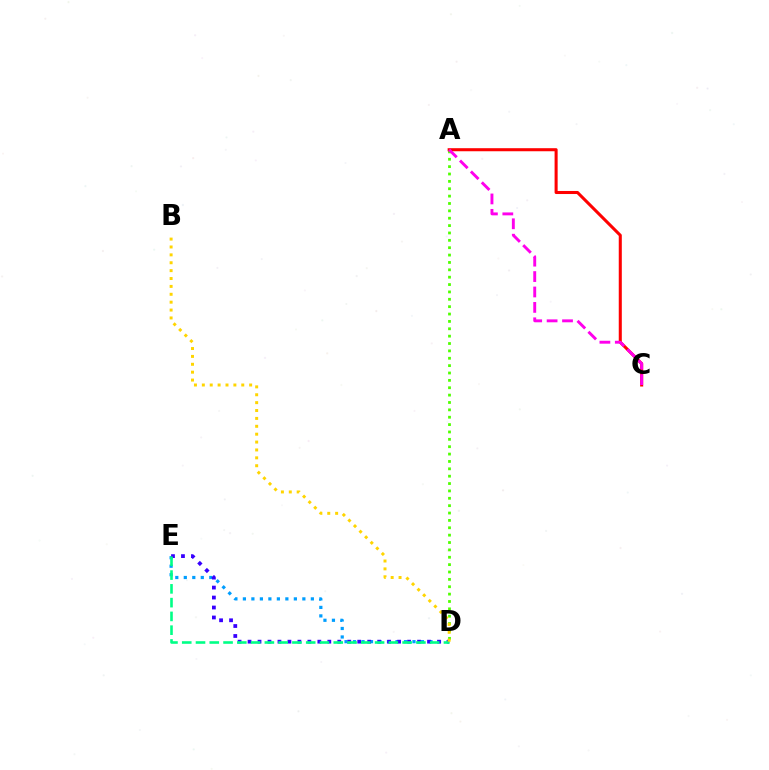{('D', 'E'): [{'color': '#009eff', 'line_style': 'dotted', 'thickness': 2.31}, {'color': '#3700ff', 'line_style': 'dotted', 'thickness': 2.71}, {'color': '#00ff86', 'line_style': 'dashed', 'thickness': 1.87}], ('A', 'D'): [{'color': '#4fff00', 'line_style': 'dotted', 'thickness': 2.0}], ('A', 'C'): [{'color': '#ff0000', 'line_style': 'solid', 'thickness': 2.2}, {'color': '#ff00ed', 'line_style': 'dashed', 'thickness': 2.09}], ('B', 'D'): [{'color': '#ffd500', 'line_style': 'dotted', 'thickness': 2.14}]}